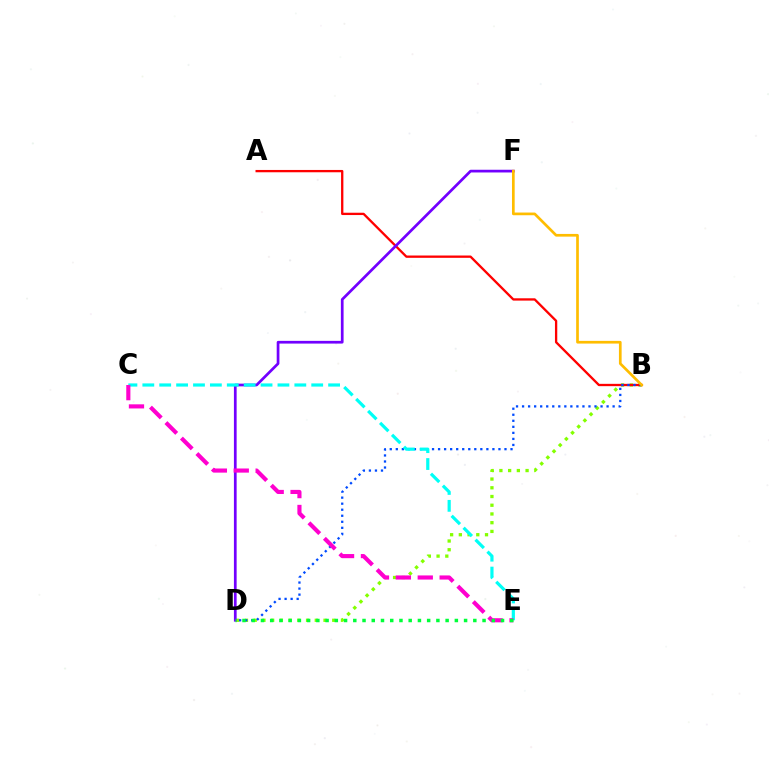{('B', 'D'): [{'color': '#84ff00', 'line_style': 'dotted', 'thickness': 2.37}, {'color': '#004bff', 'line_style': 'dotted', 'thickness': 1.64}], ('A', 'B'): [{'color': '#ff0000', 'line_style': 'solid', 'thickness': 1.67}], ('D', 'F'): [{'color': '#7200ff', 'line_style': 'solid', 'thickness': 1.96}], ('C', 'E'): [{'color': '#00fff6', 'line_style': 'dashed', 'thickness': 2.29}, {'color': '#ff00cf', 'line_style': 'dashed', 'thickness': 2.97}], ('B', 'F'): [{'color': '#ffbd00', 'line_style': 'solid', 'thickness': 1.94}], ('D', 'E'): [{'color': '#00ff39', 'line_style': 'dotted', 'thickness': 2.51}]}